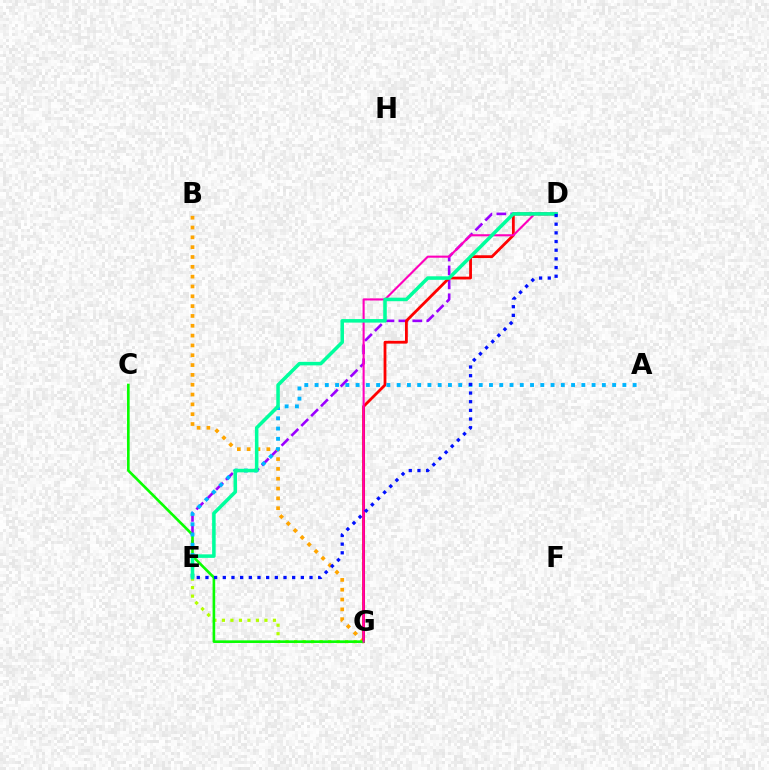{('D', 'E'): [{'color': '#9b00ff', 'line_style': 'dashed', 'thickness': 1.89}, {'color': '#00ff9d', 'line_style': 'solid', 'thickness': 2.55}, {'color': '#0010ff', 'line_style': 'dotted', 'thickness': 2.36}], ('E', 'G'): [{'color': '#b3ff00', 'line_style': 'dotted', 'thickness': 2.31}], ('B', 'G'): [{'color': '#ffa500', 'line_style': 'dotted', 'thickness': 2.67}], ('D', 'G'): [{'color': '#ff0000', 'line_style': 'solid', 'thickness': 2.02}, {'color': '#ff00bd', 'line_style': 'solid', 'thickness': 1.52}], ('C', 'G'): [{'color': '#08ff00', 'line_style': 'solid', 'thickness': 1.89}], ('A', 'E'): [{'color': '#00b5ff', 'line_style': 'dotted', 'thickness': 2.79}]}